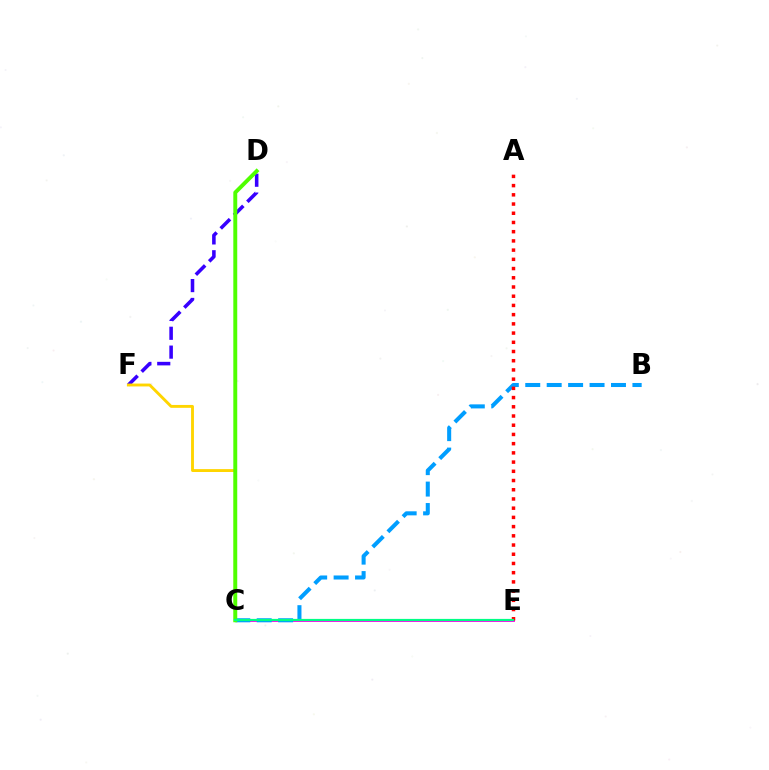{('D', 'F'): [{'color': '#3700ff', 'line_style': 'dashed', 'thickness': 2.56}], ('C', 'E'): [{'color': '#ff00ed', 'line_style': 'solid', 'thickness': 2.08}, {'color': '#00ff86', 'line_style': 'solid', 'thickness': 1.59}], ('C', 'F'): [{'color': '#ffd500', 'line_style': 'solid', 'thickness': 2.07}], ('B', 'C'): [{'color': '#009eff', 'line_style': 'dashed', 'thickness': 2.91}], ('A', 'E'): [{'color': '#ff0000', 'line_style': 'dotted', 'thickness': 2.5}], ('C', 'D'): [{'color': '#4fff00', 'line_style': 'solid', 'thickness': 2.83}]}